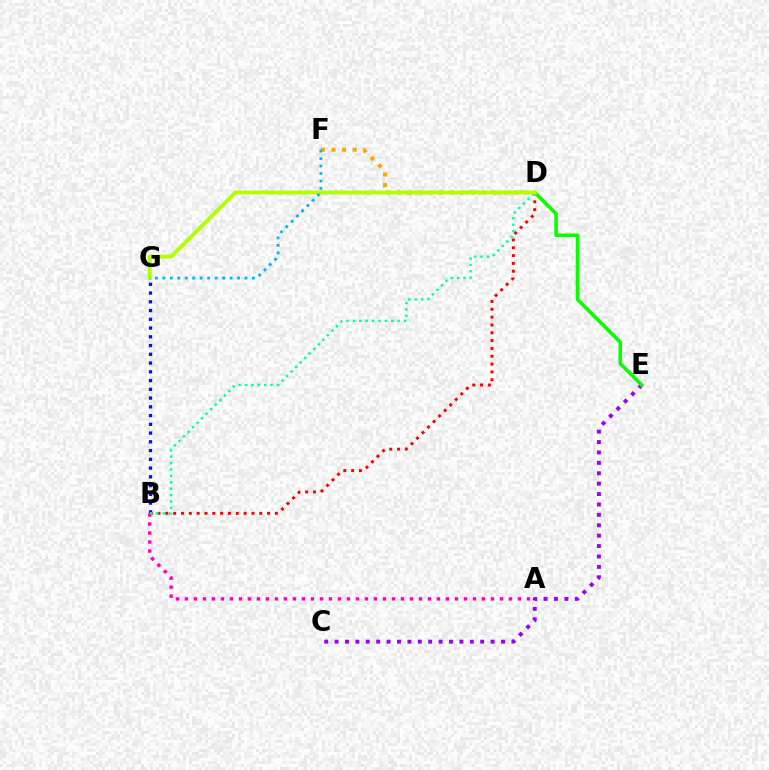{('C', 'E'): [{'color': '#9b00ff', 'line_style': 'dotted', 'thickness': 2.83}], ('B', 'D'): [{'color': '#ff0000', 'line_style': 'dotted', 'thickness': 2.13}, {'color': '#00ff9d', 'line_style': 'dotted', 'thickness': 1.74}], ('B', 'G'): [{'color': '#0010ff', 'line_style': 'dotted', 'thickness': 2.38}], ('D', 'E'): [{'color': '#08ff00', 'line_style': 'solid', 'thickness': 2.56}], ('A', 'B'): [{'color': '#ff00bd', 'line_style': 'dotted', 'thickness': 2.45}], ('D', 'F'): [{'color': '#ffa500', 'line_style': 'dotted', 'thickness': 2.88}], ('D', 'G'): [{'color': '#b3ff00', 'line_style': 'solid', 'thickness': 2.83}], ('F', 'G'): [{'color': '#00b5ff', 'line_style': 'dotted', 'thickness': 2.03}]}